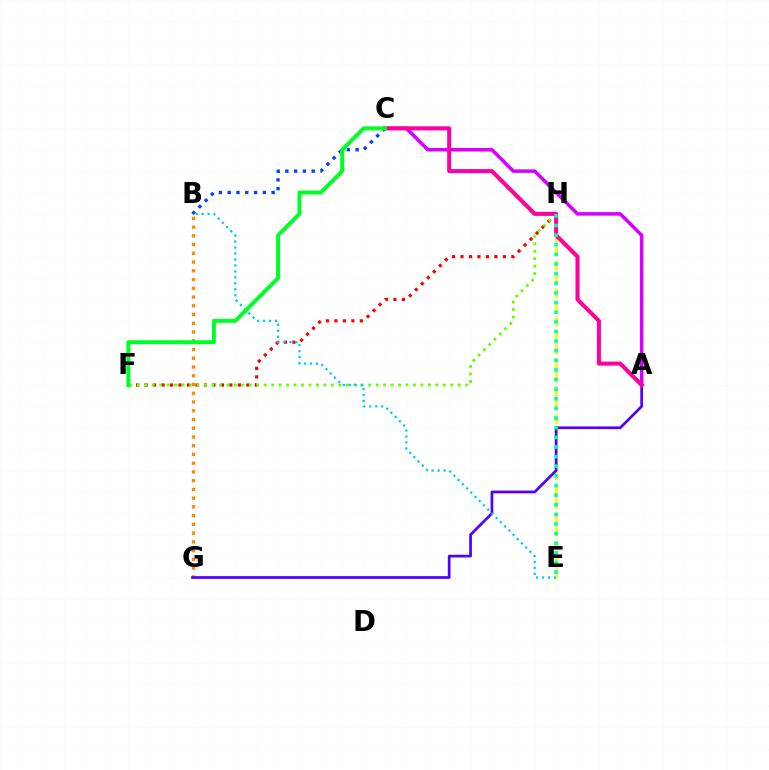{('E', 'H'): [{'color': '#eeff00', 'line_style': 'dashed', 'thickness': 1.9}, {'color': '#00ffaf', 'line_style': 'dotted', 'thickness': 2.62}], ('F', 'H'): [{'color': '#ff0000', 'line_style': 'dotted', 'thickness': 2.3}, {'color': '#66ff00', 'line_style': 'dotted', 'thickness': 2.03}], ('A', 'C'): [{'color': '#d600ff', 'line_style': 'solid', 'thickness': 2.54}, {'color': '#ff00a0', 'line_style': 'solid', 'thickness': 2.92}], ('B', 'G'): [{'color': '#ff8800', 'line_style': 'dotted', 'thickness': 2.38}], ('A', 'G'): [{'color': '#4f00ff', 'line_style': 'solid', 'thickness': 1.96}], ('B', 'E'): [{'color': '#00c7ff', 'line_style': 'dotted', 'thickness': 1.62}], ('B', 'C'): [{'color': '#003fff', 'line_style': 'dotted', 'thickness': 2.39}], ('C', 'F'): [{'color': '#00ff27', 'line_style': 'solid', 'thickness': 2.86}]}